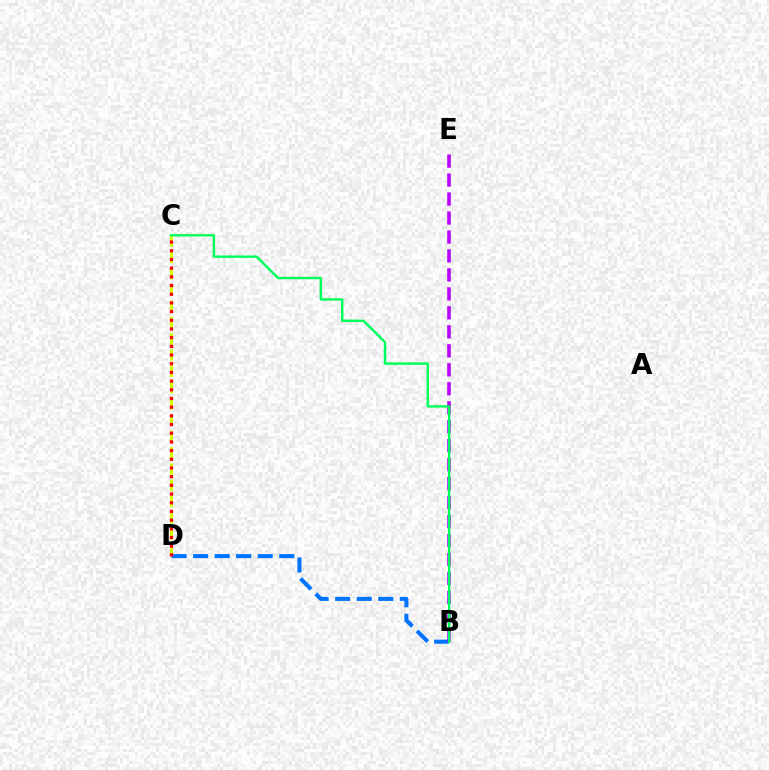{('C', 'D'): [{'color': '#d1ff00', 'line_style': 'dashed', 'thickness': 2.21}, {'color': '#ff0000', 'line_style': 'dotted', 'thickness': 2.36}], ('B', 'D'): [{'color': '#0074ff', 'line_style': 'dashed', 'thickness': 2.93}], ('B', 'E'): [{'color': '#b900ff', 'line_style': 'dashed', 'thickness': 2.58}], ('B', 'C'): [{'color': '#00ff5c', 'line_style': 'solid', 'thickness': 1.76}]}